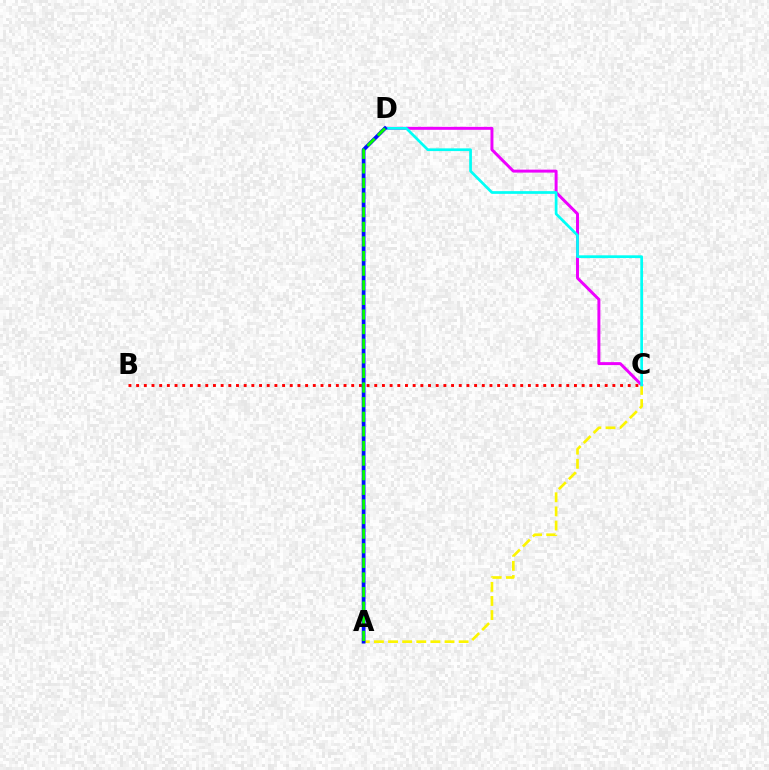{('C', 'D'): [{'color': '#ee00ff', 'line_style': 'solid', 'thickness': 2.13}, {'color': '#00fff6', 'line_style': 'solid', 'thickness': 1.96}], ('A', 'C'): [{'color': '#fcf500', 'line_style': 'dashed', 'thickness': 1.92}], ('B', 'C'): [{'color': '#ff0000', 'line_style': 'dotted', 'thickness': 2.09}], ('A', 'D'): [{'color': '#0010ff', 'line_style': 'solid', 'thickness': 2.7}, {'color': '#08ff00', 'line_style': 'dashed', 'thickness': 1.98}]}